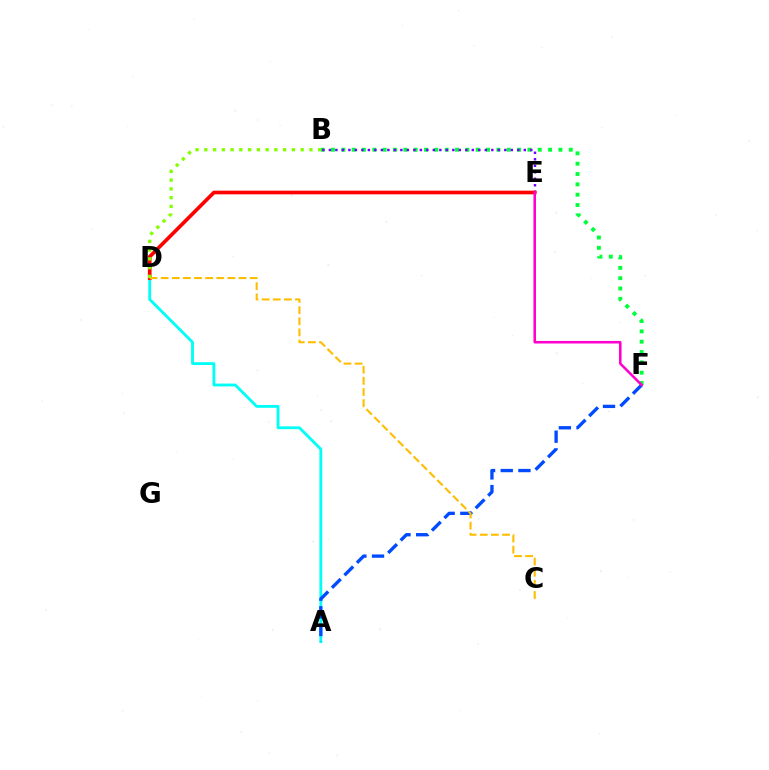{('B', 'F'): [{'color': '#00ff39', 'line_style': 'dotted', 'thickness': 2.81}], ('A', 'D'): [{'color': '#00fff6', 'line_style': 'solid', 'thickness': 2.04}], ('B', 'E'): [{'color': '#7200ff', 'line_style': 'dotted', 'thickness': 1.77}], ('D', 'E'): [{'color': '#ff0000', 'line_style': 'solid', 'thickness': 2.64}], ('A', 'F'): [{'color': '#004bff', 'line_style': 'dashed', 'thickness': 2.4}], ('C', 'D'): [{'color': '#ffbd00', 'line_style': 'dashed', 'thickness': 1.51}], ('B', 'D'): [{'color': '#84ff00', 'line_style': 'dotted', 'thickness': 2.38}], ('E', 'F'): [{'color': '#ff00cf', 'line_style': 'solid', 'thickness': 1.83}]}